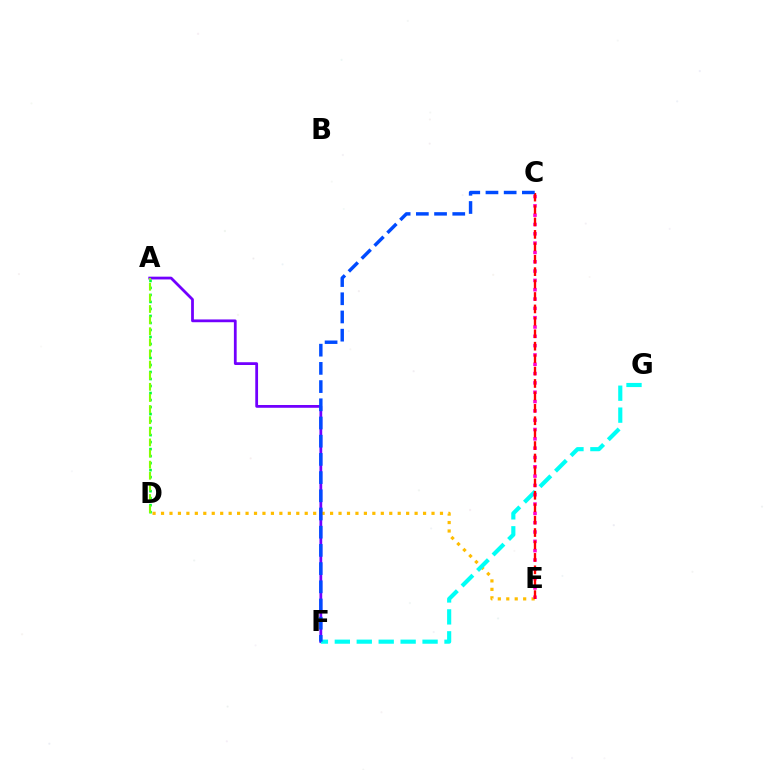{('A', 'F'): [{'color': '#7200ff', 'line_style': 'solid', 'thickness': 2.0}], ('D', 'E'): [{'color': '#ffbd00', 'line_style': 'dotted', 'thickness': 2.3}], ('A', 'D'): [{'color': '#00ff39', 'line_style': 'dotted', 'thickness': 1.9}, {'color': '#84ff00', 'line_style': 'dashed', 'thickness': 1.51}], ('F', 'G'): [{'color': '#00fff6', 'line_style': 'dashed', 'thickness': 2.98}], ('C', 'E'): [{'color': '#ff00cf', 'line_style': 'dotted', 'thickness': 2.53}, {'color': '#ff0000', 'line_style': 'dashed', 'thickness': 1.69}], ('C', 'F'): [{'color': '#004bff', 'line_style': 'dashed', 'thickness': 2.47}]}